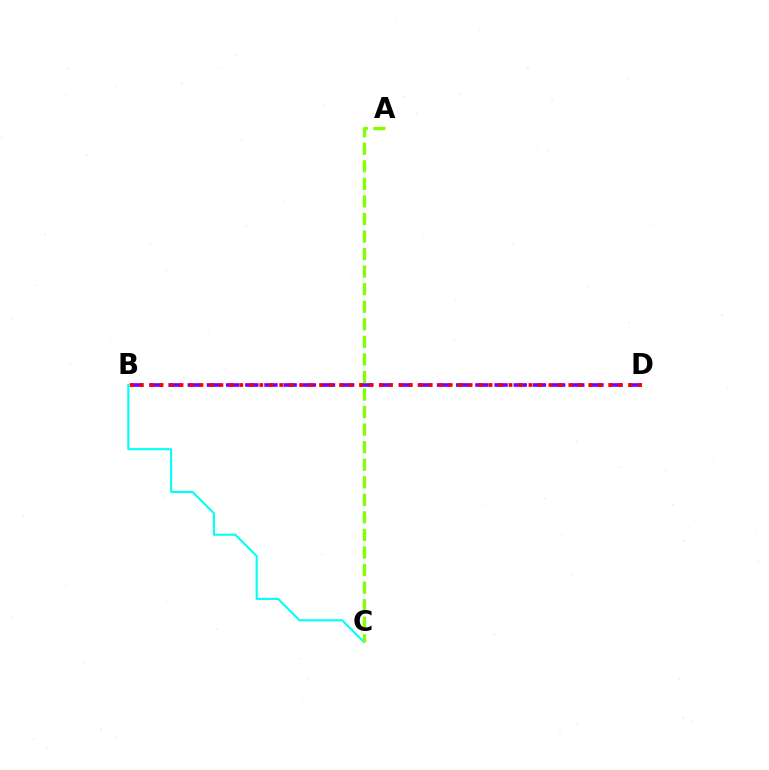{('B', 'D'): [{'color': '#7200ff', 'line_style': 'dashed', 'thickness': 2.6}, {'color': '#ff0000', 'line_style': 'dotted', 'thickness': 2.71}], ('B', 'C'): [{'color': '#00fff6', 'line_style': 'solid', 'thickness': 1.51}], ('A', 'C'): [{'color': '#84ff00', 'line_style': 'dashed', 'thickness': 2.38}]}